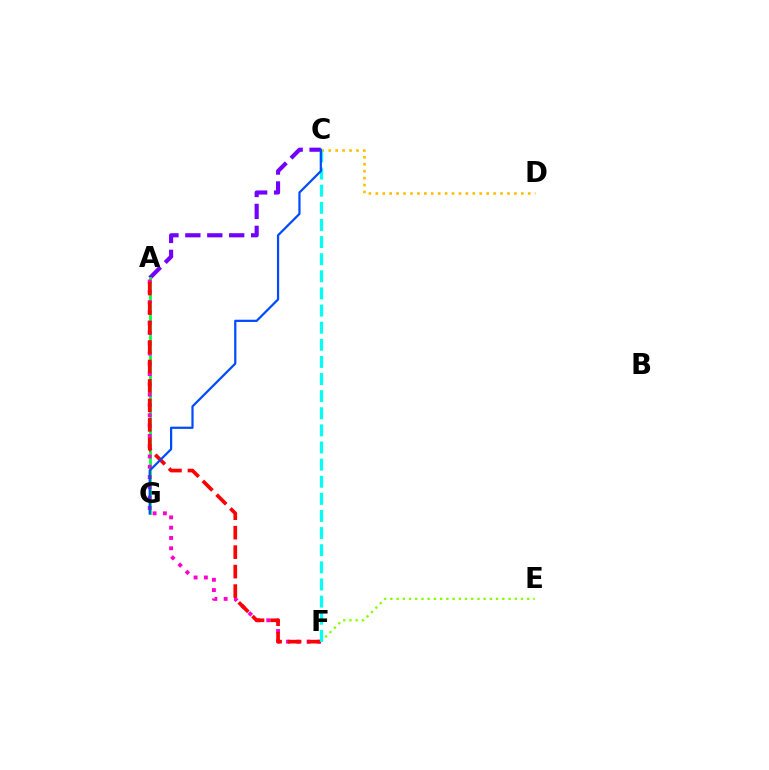{('E', 'F'): [{'color': '#84ff00', 'line_style': 'dotted', 'thickness': 1.69}], ('A', 'C'): [{'color': '#7200ff', 'line_style': 'dashed', 'thickness': 2.98}], ('A', 'G'): [{'color': '#00ff39', 'line_style': 'solid', 'thickness': 1.99}], ('A', 'F'): [{'color': '#ff00cf', 'line_style': 'dotted', 'thickness': 2.8}, {'color': '#ff0000', 'line_style': 'dashed', 'thickness': 2.65}], ('C', 'D'): [{'color': '#ffbd00', 'line_style': 'dotted', 'thickness': 1.88}], ('C', 'F'): [{'color': '#00fff6', 'line_style': 'dashed', 'thickness': 2.33}], ('C', 'G'): [{'color': '#004bff', 'line_style': 'solid', 'thickness': 1.6}]}